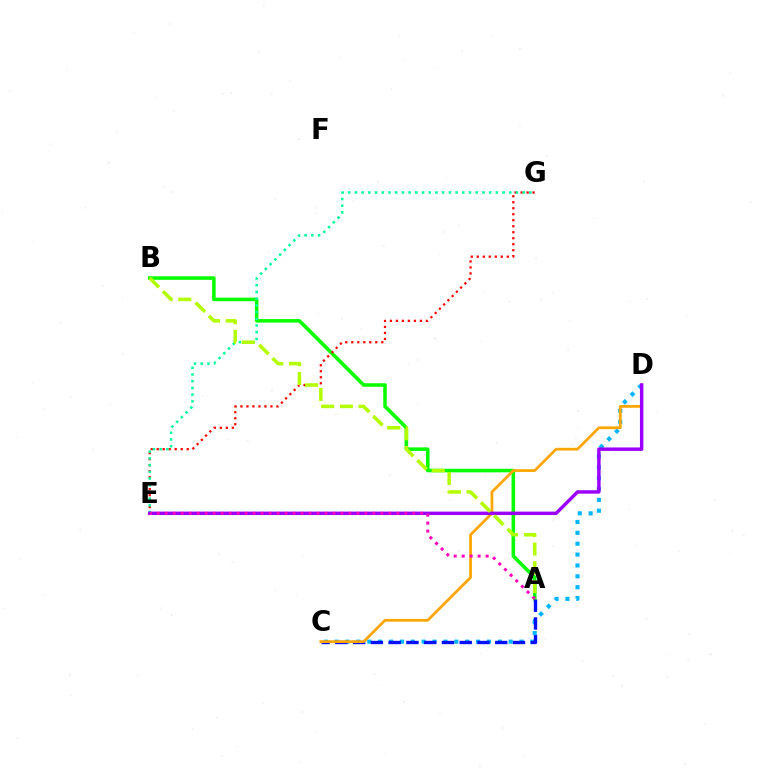{('A', 'B'): [{'color': '#08ff00', 'line_style': 'solid', 'thickness': 2.55}, {'color': '#b3ff00', 'line_style': 'dashed', 'thickness': 2.54}], ('E', 'G'): [{'color': '#ff0000', 'line_style': 'dotted', 'thickness': 1.63}, {'color': '#00ff9d', 'line_style': 'dotted', 'thickness': 1.82}], ('C', 'D'): [{'color': '#00b5ff', 'line_style': 'dotted', 'thickness': 2.95}, {'color': '#ffa500', 'line_style': 'solid', 'thickness': 1.97}], ('A', 'C'): [{'color': '#0010ff', 'line_style': 'dashed', 'thickness': 2.41}], ('D', 'E'): [{'color': '#9b00ff', 'line_style': 'solid', 'thickness': 2.48}], ('A', 'E'): [{'color': '#ff00bd', 'line_style': 'dotted', 'thickness': 2.17}]}